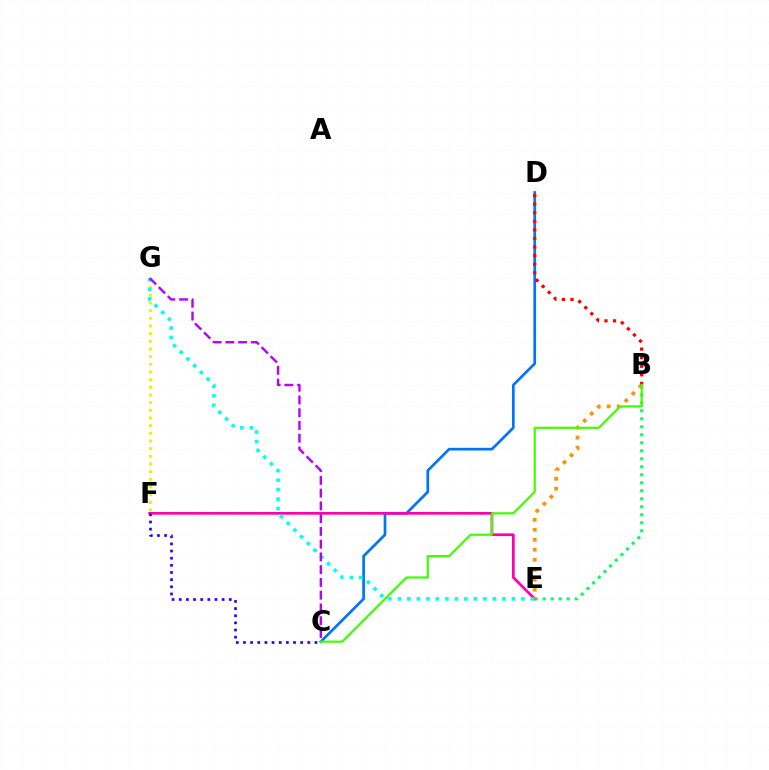{('C', 'D'): [{'color': '#0074ff', 'line_style': 'solid', 'thickness': 1.94}], ('E', 'F'): [{'color': '#ff00ac', 'line_style': 'solid', 'thickness': 1.95}], ('B', 'E'): [{'color': '#00ff5c', 'line_style': 'dotted', 'thickness': 2.17}, {'color': '#ff9400', 'line_style': 'dotted', 'thickness': 2.71}], ('B', 'D'): [{'color': '#ff0000', 'line_style': 'dotted', 'thickness': 2.33}], ('F', 'G'): [{'color': '#d1ff00', 'line_style': 'dotted', 'thickness': 2.08}], ('E', 'G'): [{'color': '#00fff6', 'line_style': 'dotted', 'thickness': 2.58}], ('C', 'G'): [{'color': '#b900ff', 'line_style': 'dashed', 'thickness': 1.73}], ('B', 'C'): [{'color': '#3dff00', 'line_style': 'solid', 'thickness': 1.57}], ('C', 'F'): [{'color': '#2500ff', 'line_style': 'dotted', 'thickness': 1.94}]}